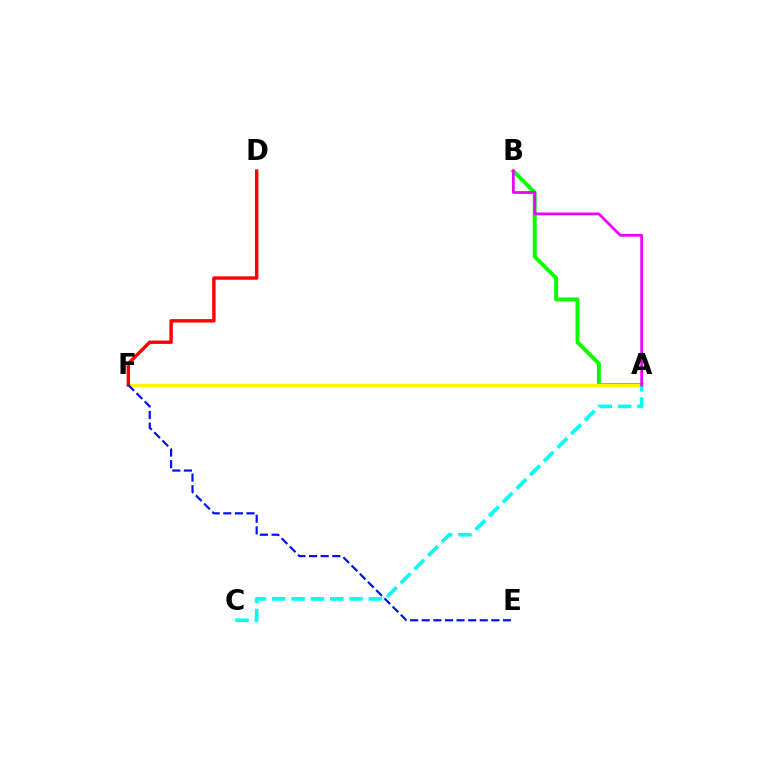{('A', 'B'): [{'color': '#08ff00', 'line_style': 'solid', 'thickness': 2.83}, {'color': '#ee00ff', 'line_style': 'solid', 'thickness': 2.0}], ('A', 'F'): [{'color': '#fcf500', 'line_style': 'solid', 'thickness': 2.41}], ('D', 'F'): [{'color': '#ff0000', 'line_style': 'solid', 'thickness': 2.45}], ('E', 'F'): [{'color': '#0010ff', 'line_style': 'dashed', 'thickness': 1.58}], ('A', 'C'): [{'color': '#00fff6', 'line_style': 'dashed', 'thickness': 2.63}]}